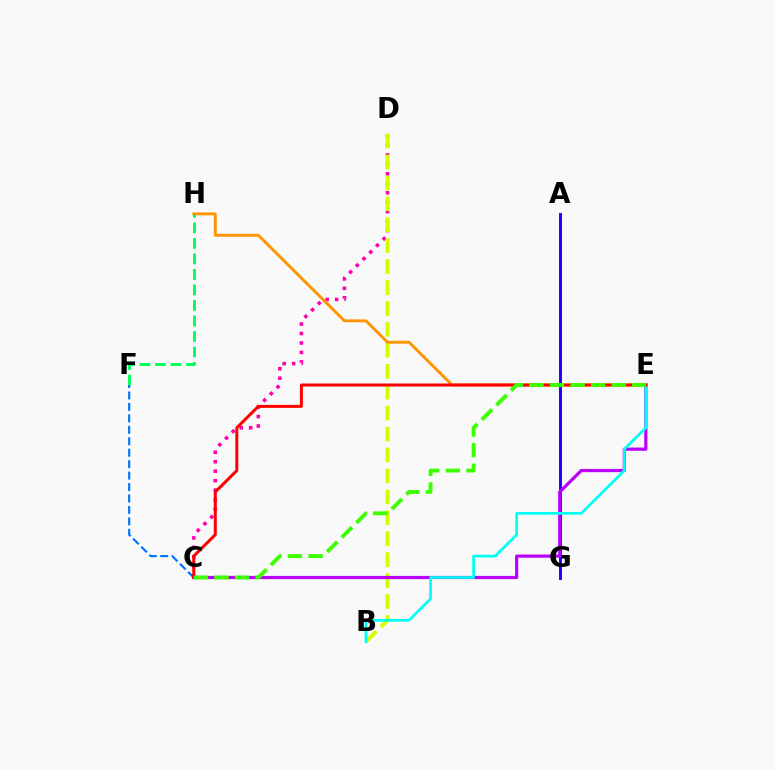{('C', 'D'): [{'color': '#ff00ac', 'line_style': 'dotted', 'thickness': 2.57}], ('B', 'D'): [{'color': '#d1ff00', 'line_style': 'dashed', 'thickness': 2.84}], ('A', 'G'): [{'color': '#2500ff', 'line_style': 'solid', 'thickness': 2.12}], ('E', 'H'): [{'color': '#ff9400', 'line_style': 'solid', 'thickness': 2.08}], ('F', 'H'): [{'color': '#00ff5c', 'line_style': 'dashed', 'thickness': 2.11}], ('C', 'F'): [{'color': '#0074ff', 'line_style': 'dashed', 'thickness': 1.56}], ('C', 'E'): [{'color': '#b900ff', 'line_style': 'solid', 'thickness': 2.31}, {'color': '#ff0000', 'line_style': 'solid', 'thickness': 2.16}, {'color': '#3dff00', 'line_style': 'dashed', 'thickness': 2.79}], ('B', 'E'): [{'color': '#00fff6', 'line_style': 'solid', 'thickness': 1.96}]}